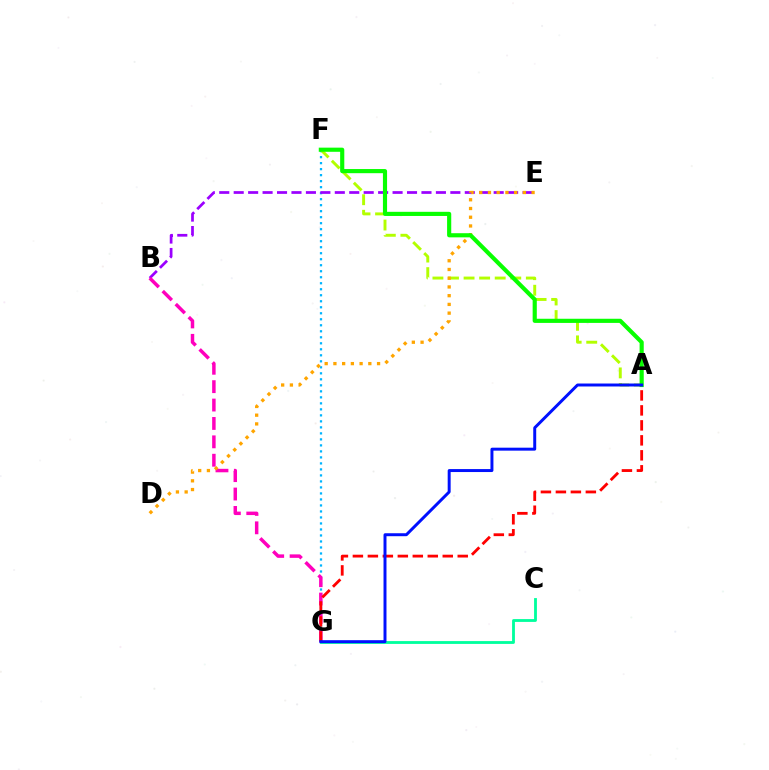{('F', 'G'): [{'color': '#00b5ff', 'line_style': 'dotted', 'thickness': 1.63}], ('B', 'E'): [{'color': '#9b00ff', 'line_style': 'dashed', 'thickness': 1.96}], ('B', 'G'): [{'color': '#ff00bd', 'line_style': 'dashed', 'thickness': 2.5}], ('C', 'G'): [{'color': '#00ff9d', 'line_style': 'solid', 'thickness': 2.03}], ('A', 'F'): [{'color': '#b3ff00', 'line_style': 'dashed', 'thickness': 2.12}, {'color': '#08ff00', 'line_style': 'solid', 'thickness': 2.98}], ('A', 'G'): [{'color': '#ff0000', 'line_style': 'dashed', 'thickness': 2.03}, {'color': '#0010ff', 'line_style': 'solid', 'thickness': 2.13}], ('D', 'E'): [{'color': '#ffa500', 'line_style': 'dotted', 'thickness': 2.37}]}